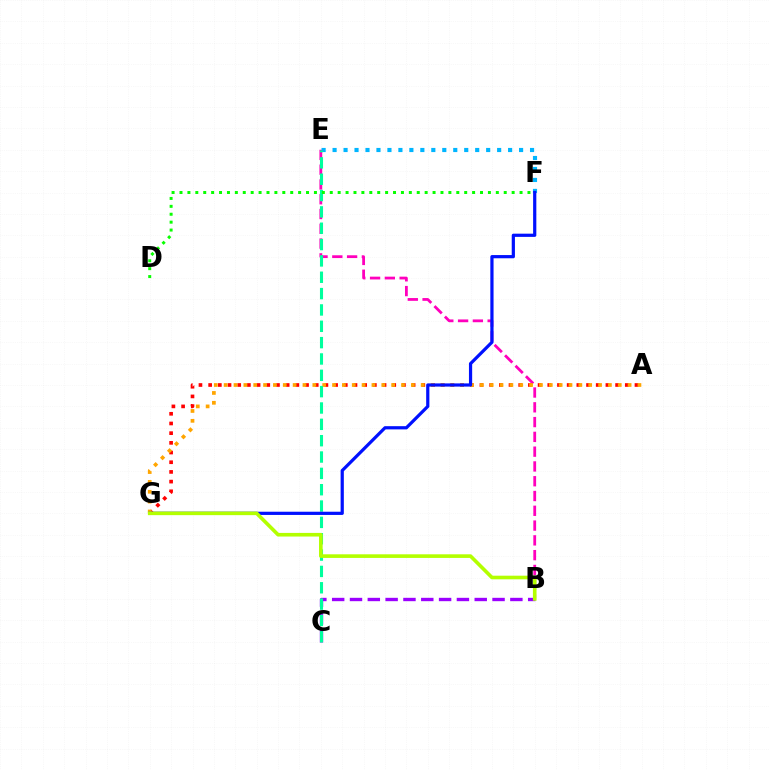{('A', 'G'): [{'color': '#ff0000', 'line_style': 'dotted', 'thickness': 2.63}, {'color': '#ffa500', 'line_style': 'dotted', 'thickness': 2.68}], ('B', 'C'): [{'color': '#9b00ff', 'line_style': 'dashed', 'thickness': 2.42}], ('B', 'E'): [{'color': '#ff00bd', 'line_style': 'dashed', 'thickness': 2.01}], ('E', 'F'): [{'color': '#00b5ff', 'line_style': 'dotted', 'thickness': 2.98}], ('C', 'E'): [{'color': '#00ff9d', 'line_style': 'dashed', 'thickness': 2.22}], ('F', 'G'): [{'color': '#0010ff', 'line_style': 'solid', 'thickness': 2.31}], ('D', 'F'): [{'color': '#08ff00', 'line_style': 'dotted', 'thickness': 2.15}], ('B', 'G'): [{'color': '#b3ff00', 'line_style': 'solid', 'thickness': 2.61}]}